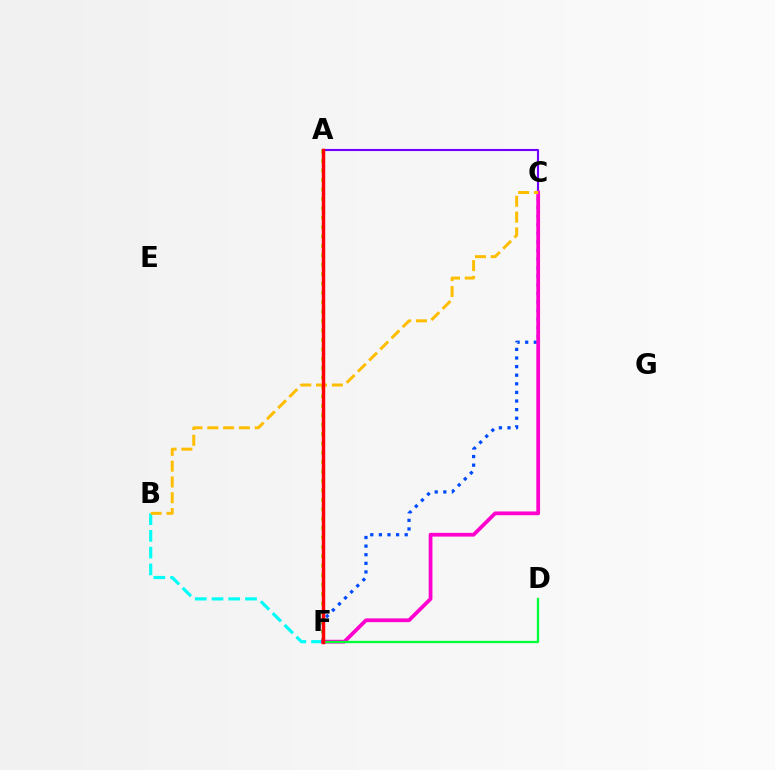{('A', 'C'): [{'color': '#7200ff', 'line_style': 'solid', 'thickness': 1.52}], ('B', 'F'): [{'color': '#00fff6', 'line_style': 'dashed', 'thickness': 2.27}], ('C', 'F'): [{'color': '#004bff', 'line_style': 'dotted', 'thickness': 2.34}, {'color': '#ff00cf', 'line_style': 'solid', 'thickness': 2.7}], ('A', 'F'): [{'color': '#84ff00', 'line_style': 'dotted', 'thickness': 2.56}, {'color': '#ff0000', 'line_style': 'solid', 'thickness': 2.5}], ('D', 'F'): [{'color': '#00ff39', 'line_style': 'solid', 'thickness': 1.67}], ('B', 'C'): [{'color': '#ffbd00', 'line_style': 'dashed', 'thickness': 2.15}]}